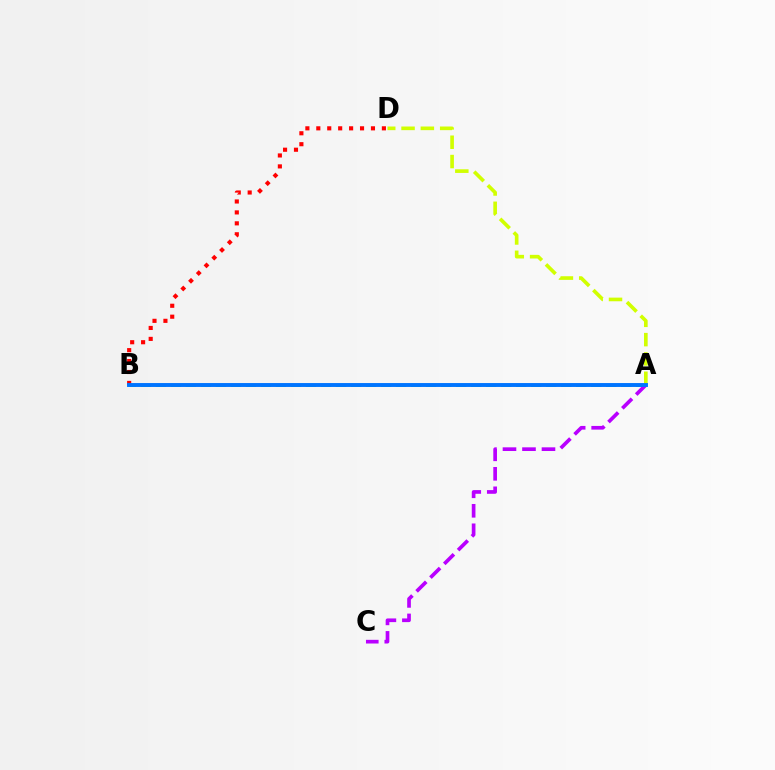{('A', 'B'): [{'color': '#00ff5c', 'line_style': 'dashed', 'thickness': 2.04}, {'color': '#0074ff', 'line_style': 'solid', 'thickness': 2.81}], ('A', 'C'): [{'color': '#b900ff', 'line_style': 'dashed', 'thickness': 2.65}], ('B', 'D'): [{'color': '#ff0000', 'line_style': 'dotted', 'thickness': 2.97}], ('A', 'D'): [{'color': '#d1ff00', 'line_style': 'dashed', 'thickness': 2.62}]}